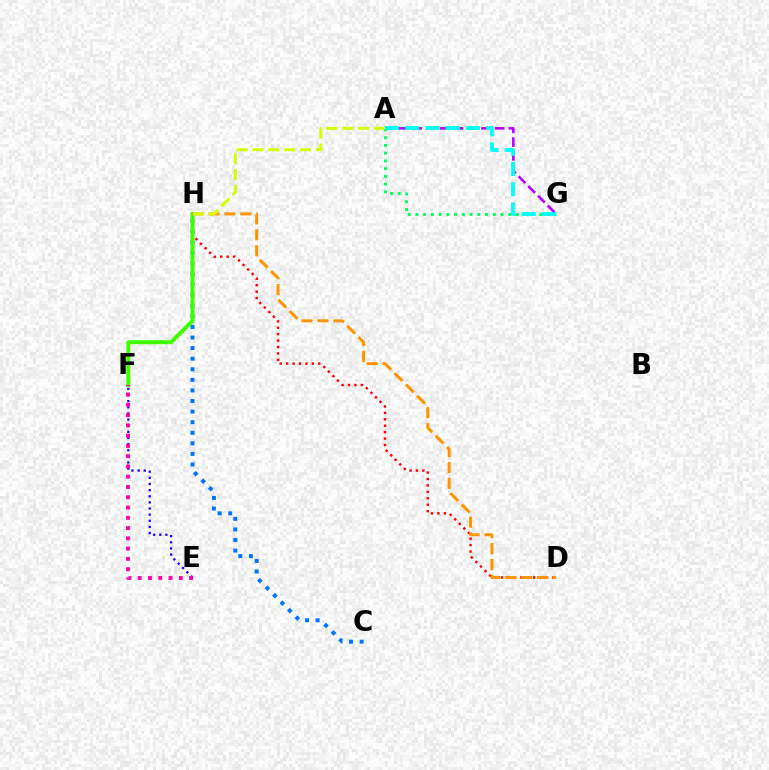{('C', 'H'): [{'color': '#0074ff', 'line_style': 'dotted', 'thickness': 2.87}], ('A', 'G'): [{'color': '#b900ff', 'line_style': 'dashed', 'thickness': 1.87}, {'color': '#00ff5c', 'line_style': 'dotted', 'thickness': 2.1}, {'color': '#00fff6', 'line_style': 'dashed', 'thickness': 2.75}], ('D', 'H'): [{'color': '#ff0000', 'line_style': 'dotted', 'thickness': 1.75}, {'color': '#ff9400', 'line_style': 'dashed', 'thickness': 2.16}], ('E', 'F'): [{'color': '#2500ff', 'line_style': 'dotted', 'thickness': 1.67}, {'color': '#ff00ac', 'line_style': 'dotted', 'thickness': 2.79}], ('F', 'H'): [{'color': '#3dff00', 'line_style': 'solid', 'thickness': 2.86}], ('A', 'H'): [{'color': '#d1ff00', 'line_style': 'dashed', 'thickness': 2.16}]}